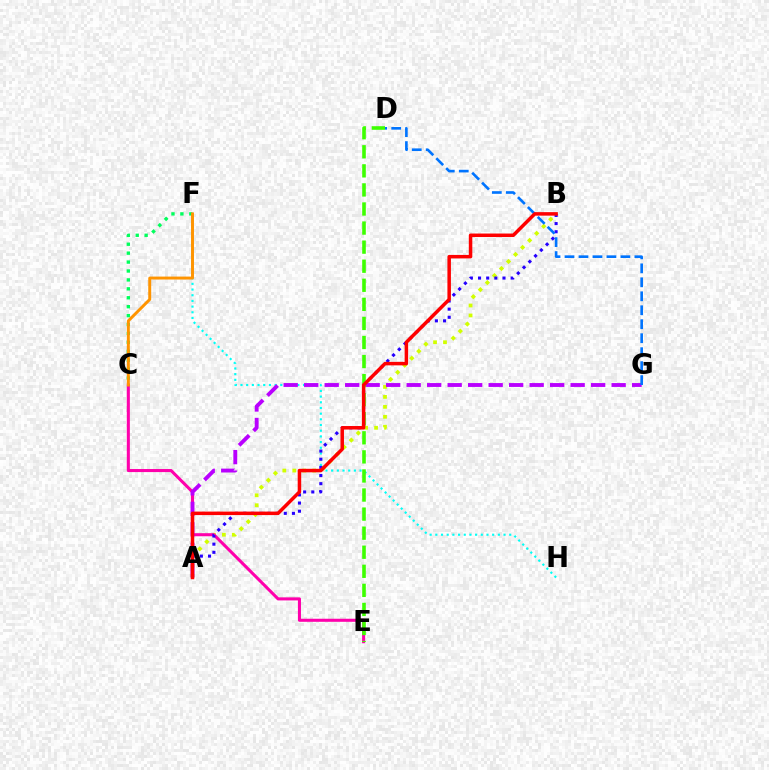{('A', 'B'): [{'color': '#d1ff00', 'line_style': 'dotted', 'thickness': 2.7}, {'color': '#2500ff', 'line_style': 'dotted', 'thickness': 2.22}, {'color': '#ff0000', 'line_style': 'solid', 'thickness': 2.52}], ('F', 'H'): [{'color': '#00fff6', 'line_style': 'dotted', 'thickness': 1.54}], ('C', 'F'): [{'color': '#00ff5c', 'line_style': 'dotted', 'thickness': 2.42}, {'color': '#ff9400', 'line_style': 'solid', 'thickness': 2.12}], ('C', 'E'): [{'color': '#ff00ac', 'line_style': 'solid', 'thickness': 2.2}], ('A', 'G'): [{'color': '#b900ff', 'line_style': 'dashed', 'thickness': 2.78}], ('D', 'E'): [{'color': '#3dff00', 'line_style': 'dashed', 'thickness': 2.59}], ('D', 'G'): [{'color': '#0074ff', 'line_style': 'dashed', 'thickness': 1.9}]}